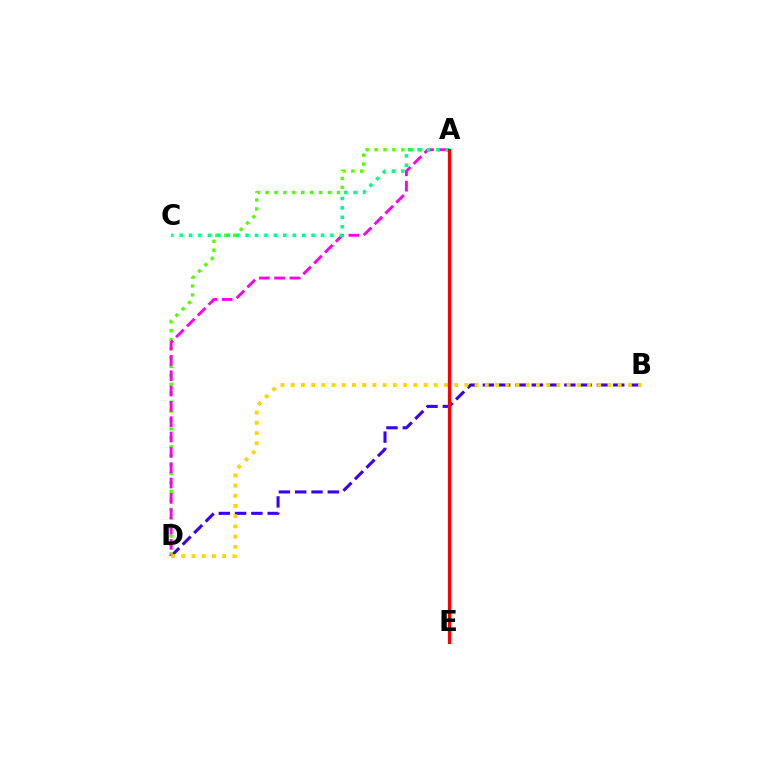{('B', 'D'): [{'color': '#3700ff', 'line_style': 'dashed', 'thickness': 2.21}, {'color': '#ffd500', 'line_style': 'dotted', 'thickness': 2.78}], ('A', 'D'): [{'color': '#4fff00', 'line_style': 'dotted', 'thickness': 2.43}, {'color': '#ff00ed', 'line_style': 'dashed', 'thickness': 2.08}], ('A', 'E'): [{'color': '#009eff', 'line_style': 'dotted', 'thickness': 2.17}, {'color': '#ff0000', 'line_style': 'solid', 'thickness': 2.31}], ('A', 'C'): [{'color': '#00ff86', 'line_style': 'dotted', 'thickness': 2.56}]}